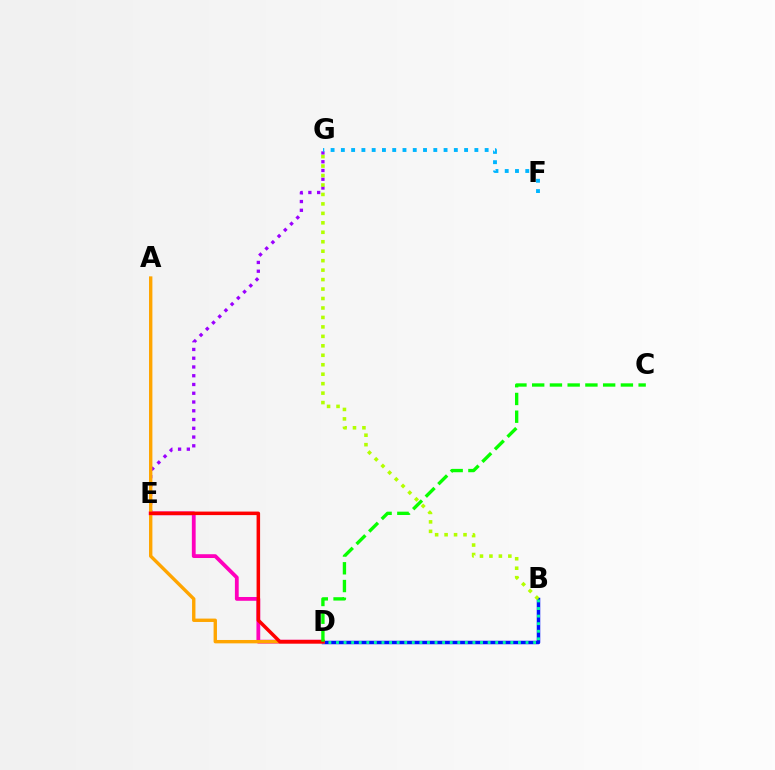{('B', 'D'): [{'color': '#0010ff', 'line_style': 'solid', 'thickness': 2.52}, {'color': '#00ff9d', 'line_style': 'dotted', 'thickness': 2.06}], ('E', 'G'): [{'color': '#9b00ff', 'line_style': 'dotted', 'thickness': 2.38}], ('D', 'E'): [{'color': '#ff00bd', 'line_style': 'solid', 'thickness': 2.73}, {'color': '#ff0000', 'line_style': 'solid', 'thickness': 2.53}], ('A', 'D'): [{'color': '#ffa500', 'line_style': 'solid', 'thickness': 2.44}], ('B', 'G'): [{'color': '#b3ff00', 'line_style': 'dotted', 'thickness': 2.57}], ('F', 'G'): [{'color': '#00b5ff', 'line_style': 'dotted', 'thickness': 2.79}], ('C', 'D'): [{'color': '#08ff00', 'line_style': 'dashed', 'thickness': 2.41}]}